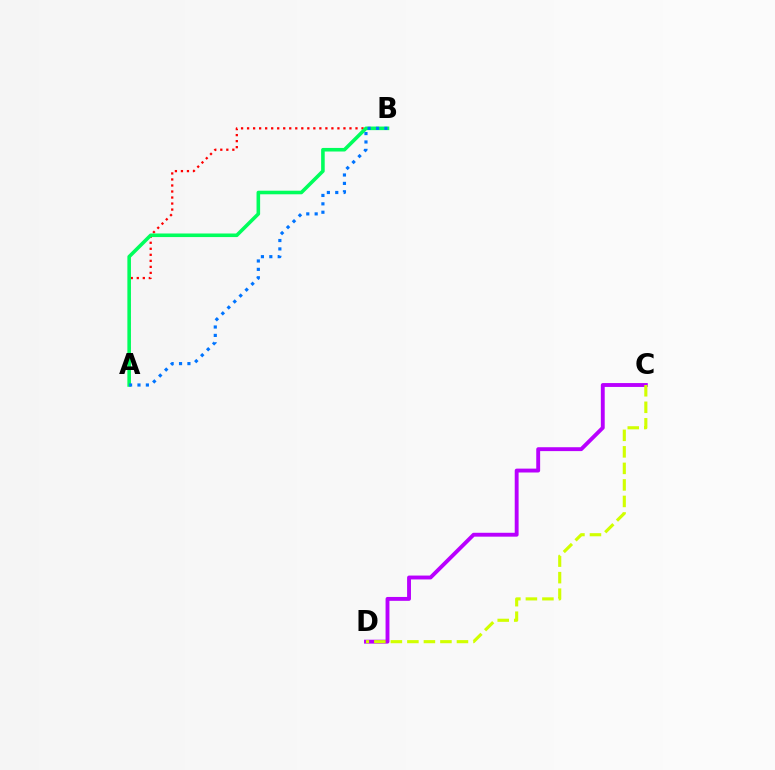{('C', 'D'): [{'color': '#b900ff', 'line_style': 'solid', 'thickness': 2.79}, {'color': '#d1ff00', 'line_style': 'dashed', 'thickness': 2.24}], ('A', 'B'): [{'color': '#ff0000', 'line_style': 'dotted', 'thickness': 1.64}, {'color': '#00ff5c', 'line_style': 'solid', 'thickness': 2.58}, {'color': '#0074ff', 'line_style': 'dotted', 'thickness': 2.28}]}